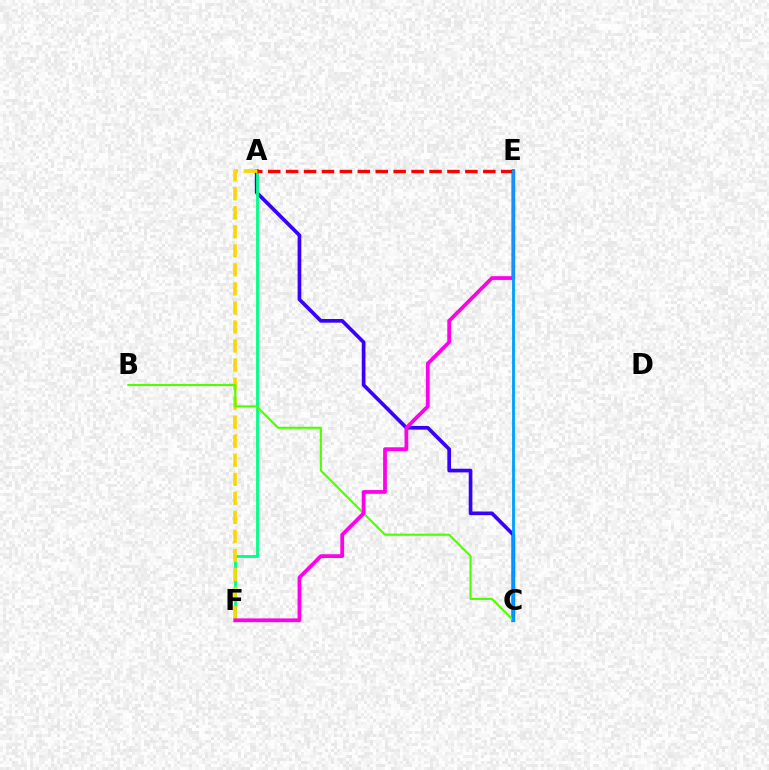{('A', 'C'): [{'color': '#3700ff', 'line_style': 'solid', 'thickness': 2.64}], ('A', 'F'): [{'color': '#00ff86', 'line_style': 'solid', 'thickness': 2.02}, {'color': '#ffd500', 'line_style': 'dashed', 'thickness': 2.59}], ('B', 'C'): [{'color': '#4fff00', 'line_style': 'solid', 'thickness': 1.53}], ('E', 'F'): [{'color': '#ff00ed', 'line_style': 'solid', 'thickness': 2.71}], ('A', 'E'): [{'color': '#ff0000', 'line_style': 'dashed', 'thickness': 2.44}], ('C', 'E'): [{'color': '#009eff', 'line_style': 'solid', 'thickness': 2.03}]}